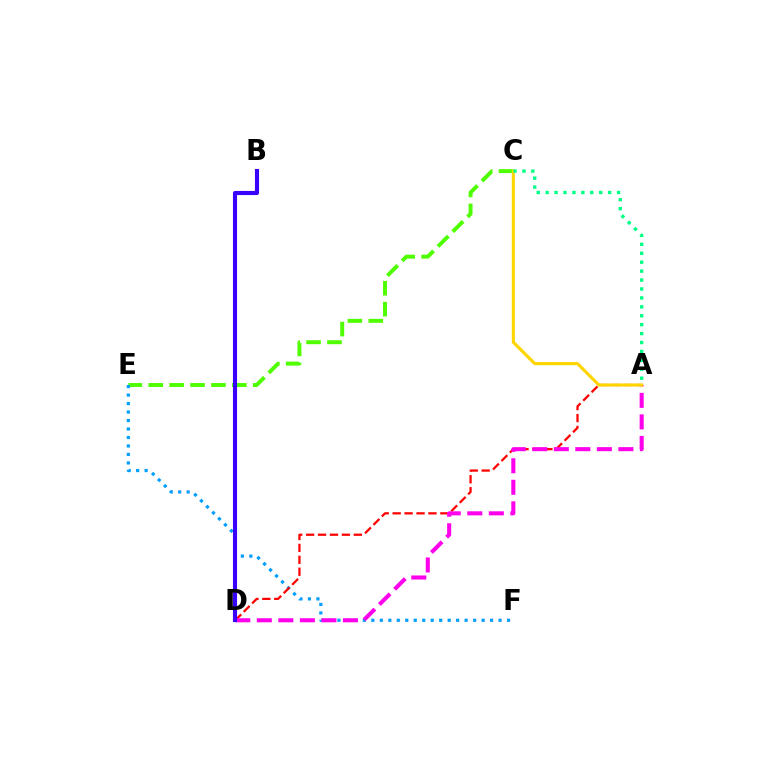{('C', 'E'): [{'color': '#4fff00', 'line_style': 'dashed', 'thickness': 2.84}], ('E', 'F'): [{'color': '#009eff', 'line_style': 'dotted', 'thickness': 2.3}], ('A', 'D'): [{'color': '#ff0000', 'line_style': 'dashed', 'thickness': 1.62}, {'color': '#ff00ed', 'line_style': 'dashed', 'thickness': 2.92}], ('B', 'D'): [{'color': '#3700ff', 'line_style': 'solid', 'thickness': 2.95}], ('A', 'C'): [{'color': '#ffd500', 'line_style': 'solid', 'thickness': 2.24}, {'color': '#00ff86', 'line_style': 'dotted', 'thickness': 2.42}]}